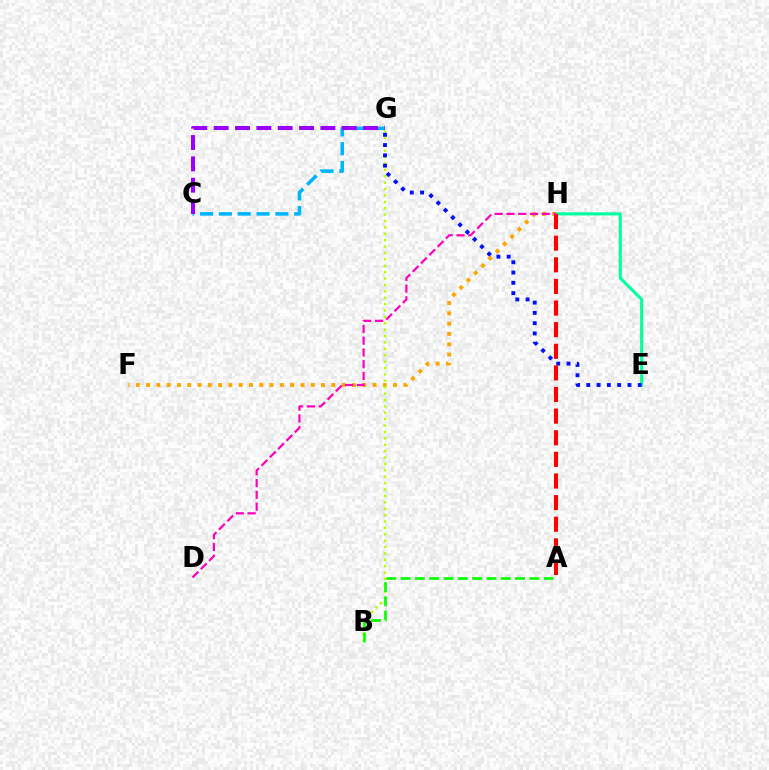{('C', 'G'): [{'color': '#00b5ff', 'line_style': 'dashed', 'thickness': 2.56}, {'color': '#9b00ff', 'line_style': 'dashed', 'thickness': 2.9}], ('E', 'H'): [{'color': '#00ff9d', 'line_style': 'solid', 'thickness': 2.23}], ('F', 'H'): [{'color': '#ffa500', 'line_style': 'dotted', 'thickness': 2.8}], ('B', 'G'): [{'color': '#b3ff00', 'line_style': 'dotted', 'thickness': 1.74}], ('A', 'B'): [{'color': '#08ff00', 'line_style': 'dashed', 'thickness': 1.94}], ('E', 'G'): [{'color': '#0010ff', 'line_style': 'dotted', 'thickness': 2.79}], ('A', 'H'): [{'color': '#ff0000', 'line_style': 'dashed', 'thickness': 2.94}], ('D', 'H'): [{'color': '#ff00bd', 'line_style': 'dashed', 'thickness': 1.6}]}